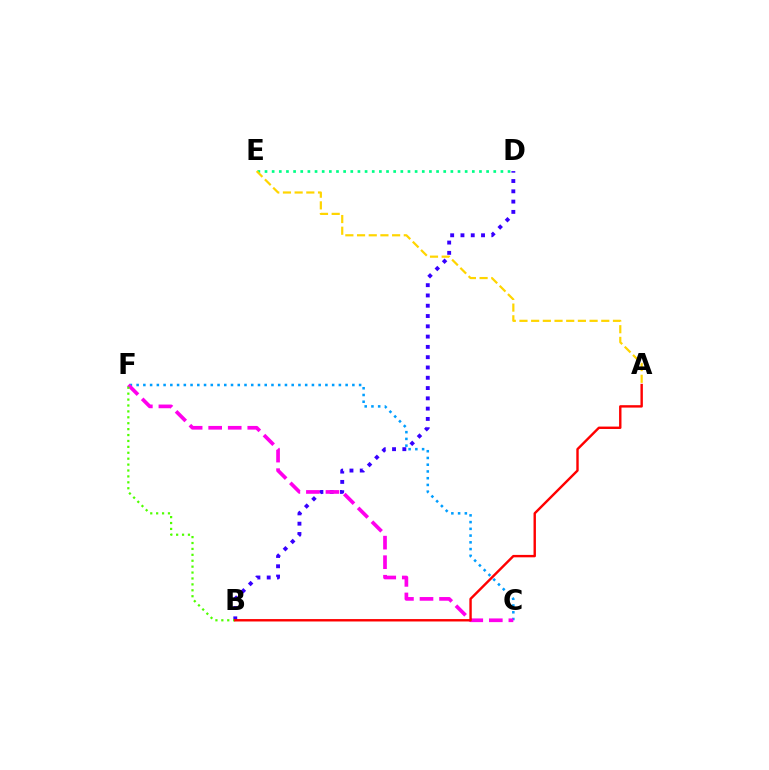{('B', 'D'): [{'color': '#3700ff', 'line_style': 'dotted', 'thickness': 2.8}], ('C', 'F'): [{'color': '#009eff', 'line_style': 'dotted', 'thickness': 1.83}, {'color': '#ff00ed', 'line_style': 'dashed', 'thickness': 2.66}], ('D', 'E'): [{'color': '#00ff86', 'line_style': 'dotted', 'thickness': 1.94}], ('A', 'E'): [{'color': '#ffd500', 'line_style': 'dashed', 'thickness': 1.59}], ('B', 'F'): [{'color': '#4fff00', 'line_style': 'dotted', 'thickness': 1.61}], ('A', 'B'): [{'color': '#ff0000', 'line_style': 'solid', 'thickness': 1.73}]}